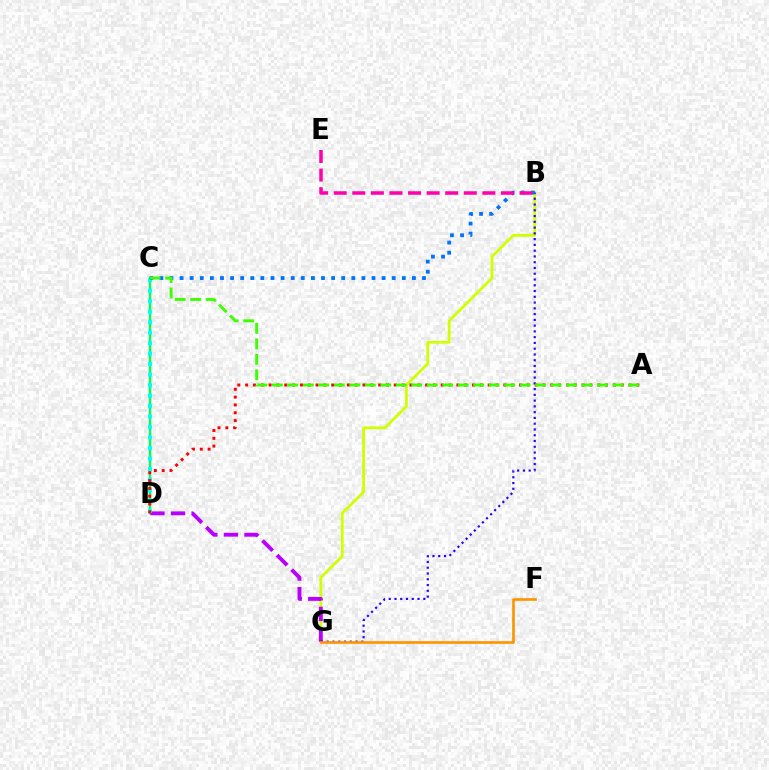{('C', 'D'): [{'color': '#00ff5c', 'line_style': 'solid', 'thickness': 1.73}, {'color': '#00fff6', 'line_style': 'dotted', 'thickness': 2.85}], ('B', 'G'): [{'color': '#d1ff00', 'line_style': 'solid', 'thickness': 2.01}, {'color': '#2500ff', 'line_style': 'dotted', 'thickness': 1.57}], ('D', 'G'): [{'color': '#b900ff', 'line_style': 'dashed', 'thickness': 2.8}], ('B', 'C'): [{'color': '#0074ff', 'line_style': 'dotted', 'thickness': 2.74}], ('A', 'D'): [{'color': '#ff0000', 'line_style': 'dotted', 'thickness': 2.13}], ('B', 'E'): [{'color': '#ff00ac', 'line_style': 'dashed', 'thickness': 2.52}], ('A', 'C'): [{'color': '#3dff00', 'line_style': 'dashed', 'thickness': 2.1}], ('F', 'G'): [{'color': '#ff9400', 'line_style': 'solid', 'thickness': 1.91}]}